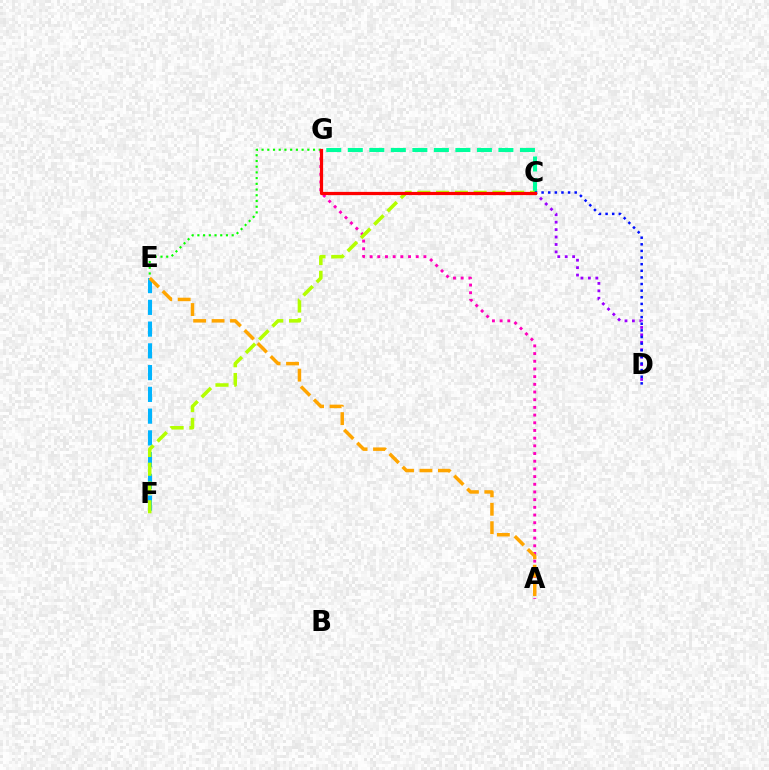{('E', 'F'): [{'color': '#00b5ff', 'line_style': 'dashed', 'thickness': 2.96}], ('C', 'G'): [{'color': '#00ff9d', 'line_style': 'dashed', 'thickness': 2.92}, {'color': '#ff0000', 'line_style': 'solid', 'thickness': 2.32}], ('A', 'G'): [{'color': '#ff00bd', 'line_style': 'dotted', 'thickness': 2.09}], ('C', 'F'): [{'color': '#b3ff00', 'line_style': 'dashed', 'thickness': 2.55}], ('C', 'D'): [{'color': '#9b00ff', 'line_style': 'dotted', 'thickness': 2.02}, {'color': '#0010ff', 'line_style': 'dotted', 'thickness': 1.8}], ('E', 'G'): [{'color': '#08ff00', 'line_style': 'dotted', 'thickness': 1.55}], ('A', 'E'): [{'color': '#ffa500', 'line_style': 'dashed', 'thickness': 2.5}]}